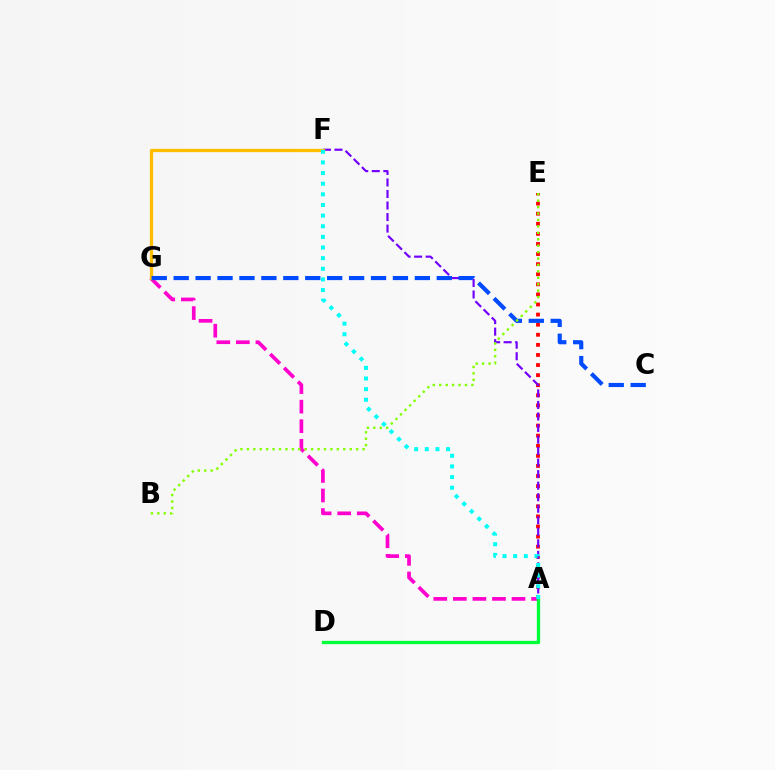{('A', 'E'): [{'color': '#ff0000', 'line_style': 'dotted', 'thickness': 2.74}], ('A', 'G'): [{'color': '#ff00cf', 'line_style': 'dashed', 'thickness': 2.66}], ('A', 'D'): [{'color': '#00ff39', 'line_style': 'solid', 'thickness': 2.38}], ('A', 'F'): [{'color': '#7200ff', 'line_style': 'dashed', 'thickness': 1.57}, {'color': '#00fff6', 'line_style': 'dotted', 'thickness': 2.89}], ('F', 'G'): [{'color': '#ffbd00', 'line_style': 'solid', 'thickness': 2.35}], ('C', 'G'): [{'color': '#004bff', 'line_style': 'dashed', 'thickness': 2.98}], ('B', 'E'): [{'color': '#84ff00', 'line_style': 'dotted', 'thickness': 1.75}]}